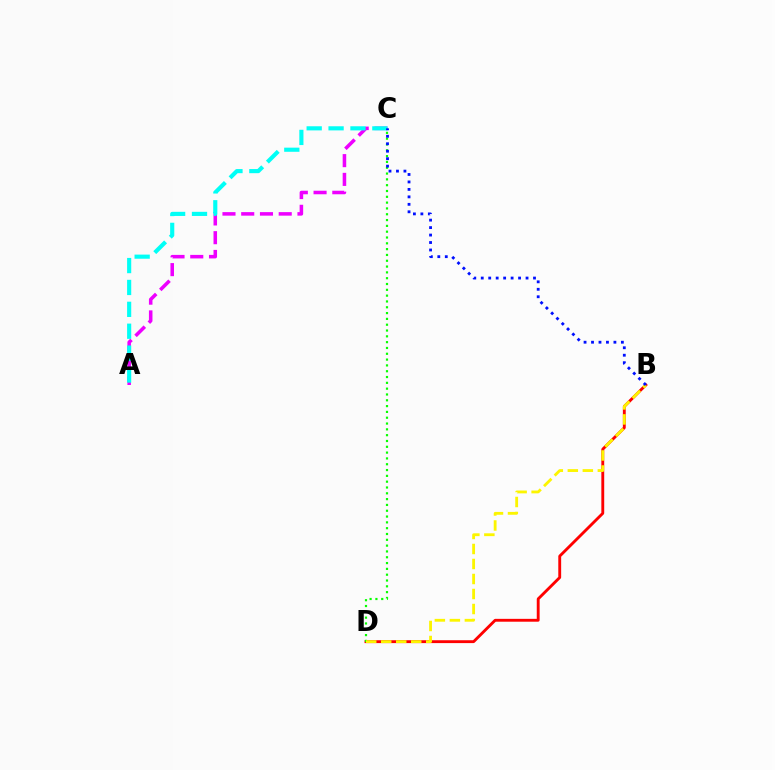{('B', 'D'): [{'color': '#ff0000', 'line_style': 'solid', 'thickness': 2.06}, {'color': '#fcf500', 'line_style': 'dashed', 'thickness': 2.04}], ('A', 'C'): [{'color': '#ee00ff', 'line_style': 'dashed', 'thickness': 2.55}, {'color': '#00fff6', 'line_style': 'dashed', 'thickness': 2.97}], ('C', 'D'): [{'color': '#08ff00', 'line_style': 'dotted', 'thickness': 1.58}], ('B', 'C'): [{'color': '#0010ff', 'line_style': 'dotted', 'thickness': 2.03}]}